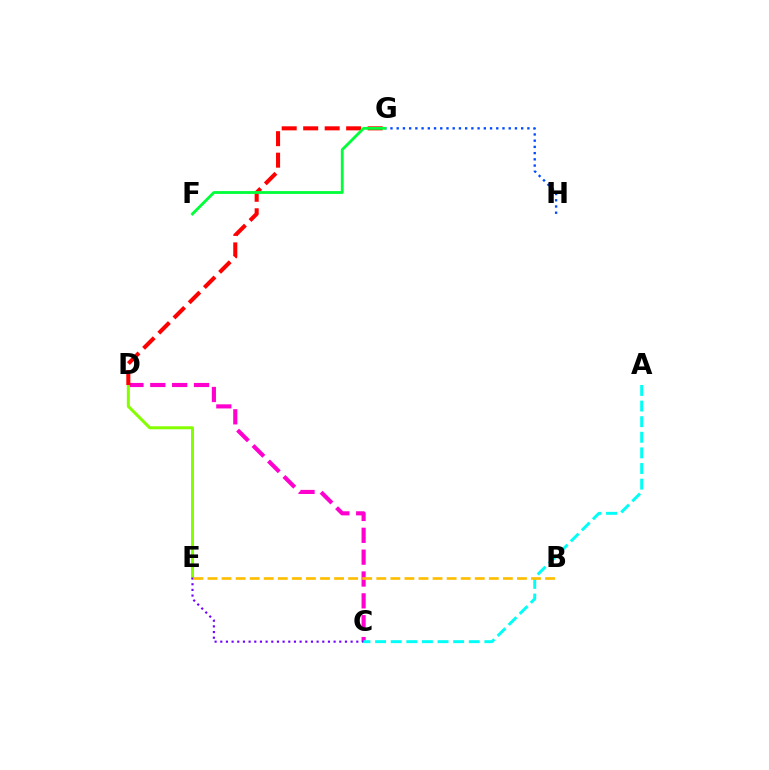{('C', 'D'): [{'color': '#ff00cf', 'line_style': 'dashed', 'thickness': 2.97}], ('D', 'E'): [{'color': '#84ff00', 'line_style': 'solid', 'thickness': 2.17}], ('G', 'H'): [{'color': '#004bff', 'line_style': 'dotted', 'thickness': 1.69}], ('D', 'G'): [{'color': '#ff0000', 'line_style': 'dashed', 'thickness': 2.92}], ('C', 'E'): [{'color': '#7200ff', 'line_style': 'dotted', 'thickness': 1.54}], ('A', 'C'): [{'color': '#00fff6', 'line_style': 'dashed', 'thickness': 2.12}], ('B', 'E'): [{'color': '#ffbd00', 'line_style': 'dashed', 'thickness': 1.91}], ('F', 'G'): [{'color': '#00ff39', 'line_style': 'solid', 'thickness': 2.03}]}